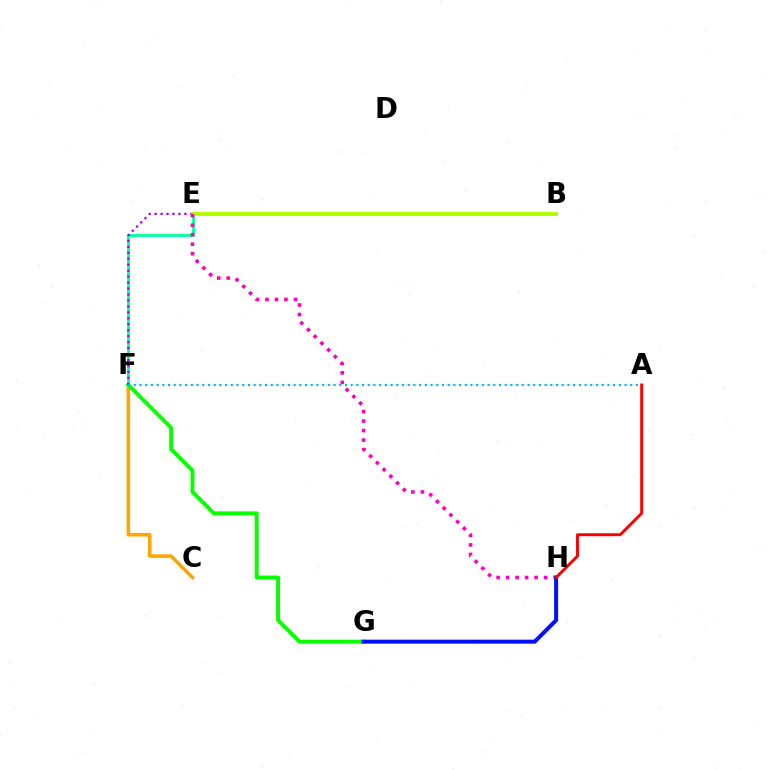{('C', 'F'): [{'color': '#ffa500', 'line_style': 'solid', 'thickness': 2.57}], ('F', 'G'): [{'color': '#08ff00', 'line_style': 'solid', 'thickness': 2.82}], ('E', 'F'): [{'color': '#00ff9d', 'line_style': 'solid', 'thickness': 2.03}, {'color': '#9b00ff', 'line_style': 'dotted', 'thickness': 1.62}], ('B', 'E'): [{'color': '#b3ff00', 'line_style': 'solid', 'thickness': 2.86}], ('A', 'F'): [{'color': '#00b5ff', 'line_style': 'dotted', 'thickness': 1.55}], ('E', 'H'): [{'color': '#ff00bd', 'line_style': 'dotted', 'thickness': 2.58}], ('G', 'H'): [{'color': '#0010ff', 'line_style': 'solid', 'thickness': 2.88}], ('A', 'H'): [{'color': '#ff0000', 'line_style': 'solid', 'thickness': 2.12}]}